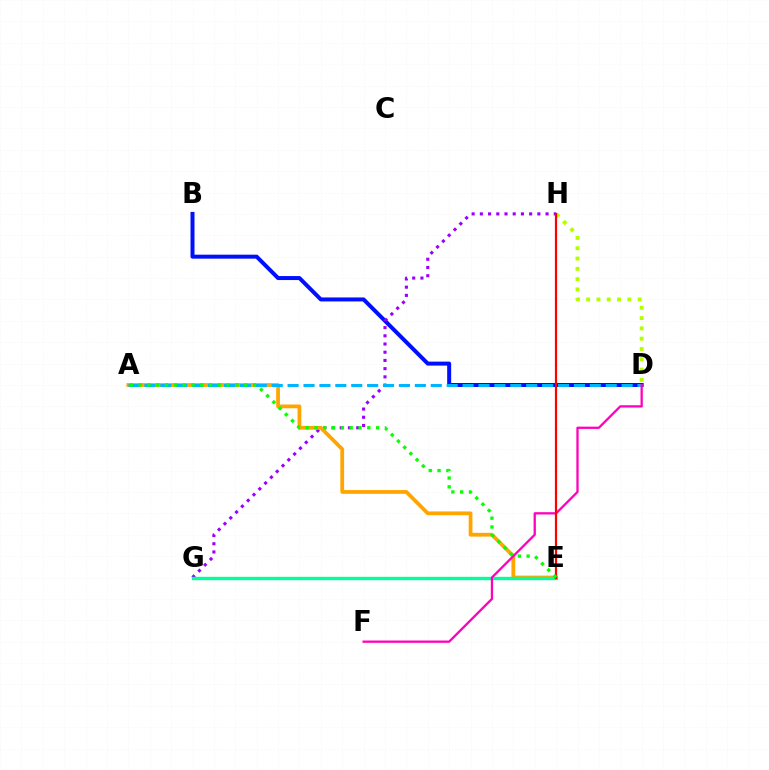{('D', 'H'): [{'color': '#b3ff00', 'line_style': 'dotted', 'thickness': 2.8}], ('B', 'D'): [{'color': '#0010ff', 'line_style': 'solid', 'thickness': 2.87}], ('G', 'H'): [{'color': '#9b00ff', 'line_style': 'dotted', 'thickness': 2.23}], ('A', 'E'): [{'color': '#ffa500', 'line_style': 'solid', 'thickness': 2.72}, {'color': '#08ff00', 'line_style': 'dotted', 'thickness': 2.39}], ('E', 'G'): [{'color': '#00ff9d', 'line_style': 'solid', 'thickness': 2.42}], ('A', 'D'): [{'color': '#00b5ff', 'line_style': 'dashed', 'thickness': 2.16}], ('D', 'F'): [{'color': '#ff00bd', 'line_style': 'solid', 'thickness': 1.65}], ('E', 'H'): [{'color': '#ff0000', 'line_style': 'solid', 'thickness': 1.6}]}